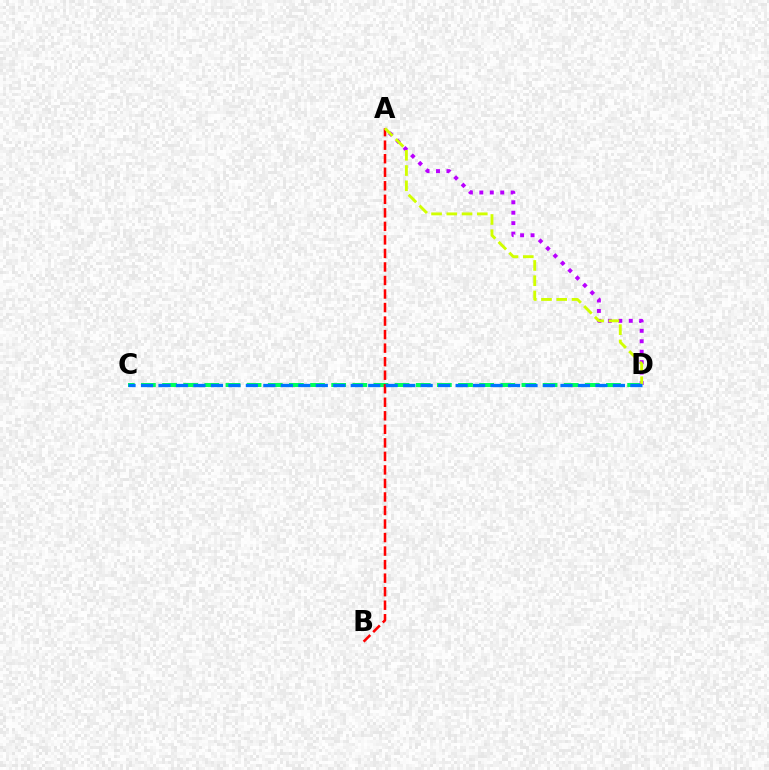{('C', 'D'): [{'color': '#00ff5c', 'line_style': 'dashed', 'thickness': 2.87}, {'color': '#0074ff', 'line_style': 'dashed', 'thickness': 2.37}], ('A', 'D'): [{'color': '#b900ff', 'line_style': 'dotted', 'thickness': 2.84}, {'color': '#d1ff00', 'line_style': 'dashed', 'thickness': 2.07}], ('A', 'B'): [{'color': '#ff0000', 'line_style': 'dashed', 'thickness': 1.84}]}